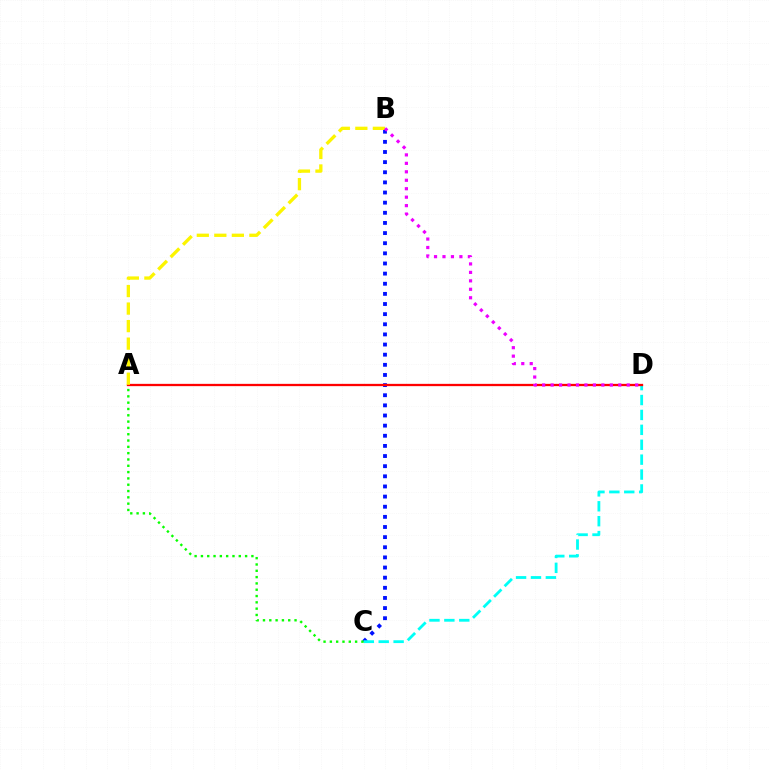{('B', 'C'): [{'color': '#0010ff', 'line_style': 'dotted', 'thickness': 2.75}], ('C', 'D'): [{'color': '#00fff6', 'line_style': 'dashed', 'thickness': 2.02}], ('A', 'D'): [{'color': '#ff0000', 'line_style': 'solid', 'thickness': 1.65}], ('A', 'B'): [{'color': '#fcf500', 'line_style': 'dashed', 'thickness': 2.38}], ('B', 'D'): [{'color': '#ee00ff', 'line_style': 'dotted', 'thickness': 2.3}], ('A', 'C'): [{'color': '#08ff00', 'line_style': 'dotted', 'thickness': 1.71}]}